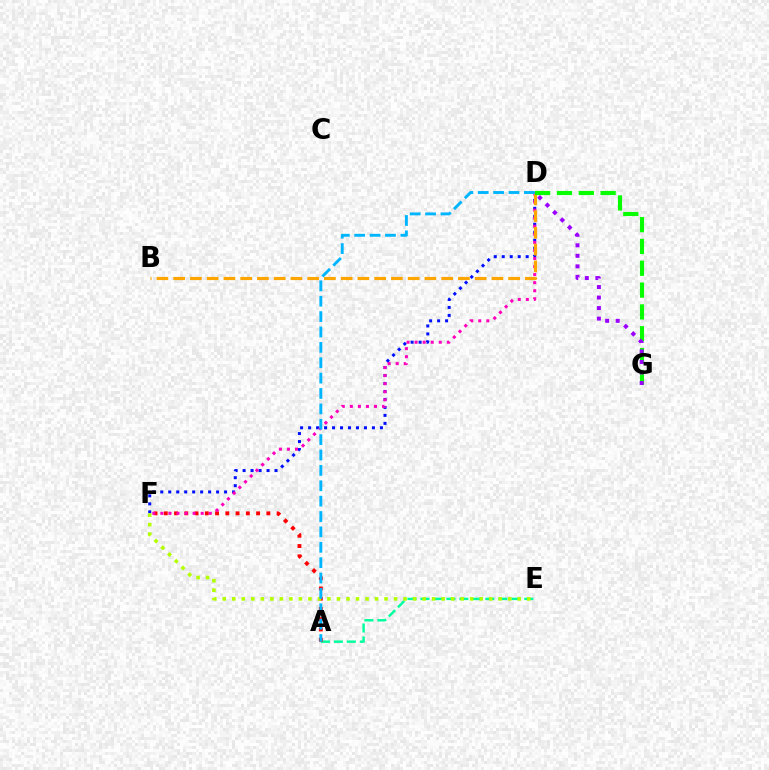{('A', 'E'): [{'color': '#00ff9d', 'line_style': 'dashed', 'thickness': 1.76}], ('D', 'F'): [{'color': '#0010ff', 'line_style': 'dotted', 'thickness': 2.17}, {'color': '#ff00bd', 'line_style': 'dotted', 'thickness': 2.19}], ('A', 'F'): [{'color': '#ff0000', 'line_style': 'dotted', 'thickness': 2.79}], ('B', 'D'): [{'color': '#ffa500', 'line_style': 'dashed', 'thickness': 2.28}], ('D', 'G'): [{'color': '#08ff00', 'line_style': 'dashed', 'thickness': 2.97}, {'color': '#9b00ff', 'line_style': 'dotted', 'thickness': 2.86}], ('E', 'F'): [{'color': '#b3ff00', 'line_style': 'dotted', 'thickness': 2.59}], ('A', 'D'): [{'color': '#00b5ff', 'line_style': 'dashed', 'thickness': 2.09}]}